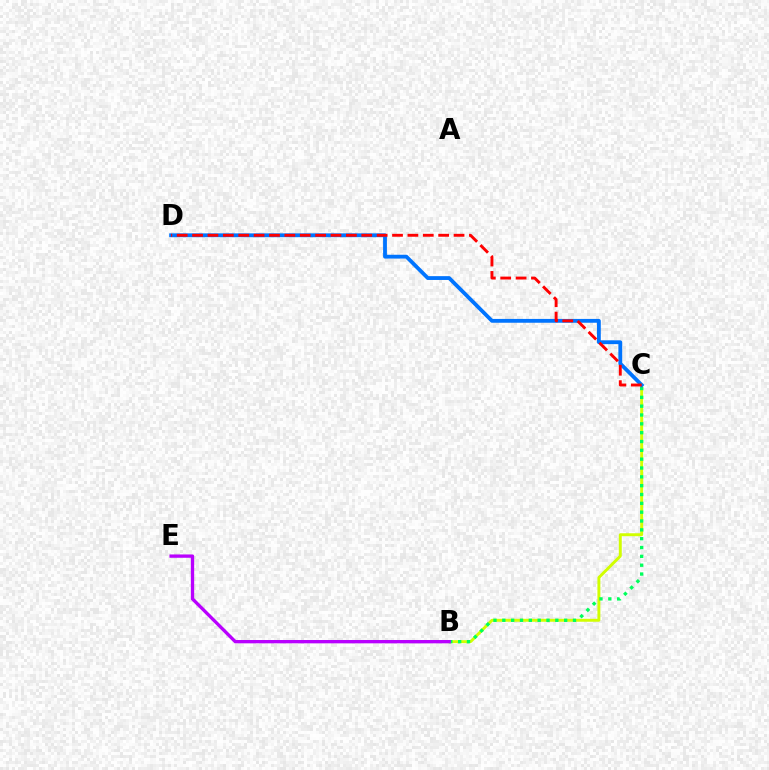{('B', 'C'): [{'color': '#d1ff00', 'line_style': 'solid', 'thickness': 2.11}, {'color': '#00ff5c', 'line_style': 'dotted', 'thickness': 2.4}], ('B', 'E'): [{'color': '#b900ff', 'line_style': 'solid', 'thickness': 2.39}], ('C', 'D'): [{'color': '#0074ff', 'line_style': 'solid', 'thickness': 2.75}, {'color': '#ff0000', 'line_style': 'dashed', 'thickness': 2.09}]}